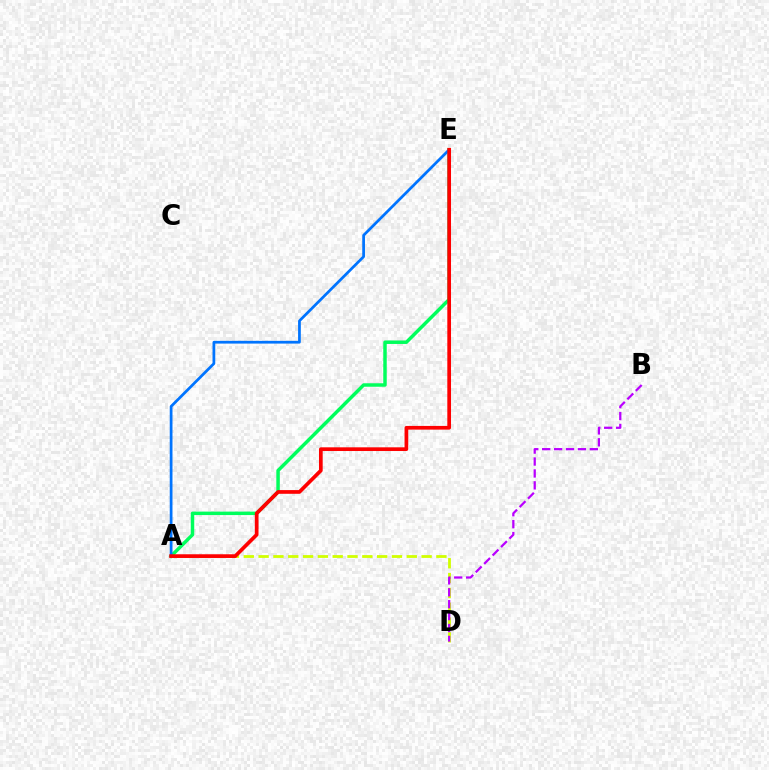{('A', 'E'): [{'color': '#00ff5c', 'line_style': 'solid', 'thickness': 2.5}, {'color': '#0074ff', 'line_style': 'solid', 'thickness': 1.97}, {'color': '#ff0000', 'line_style': 'solid', 'thickness': 2.67}], ('A', 'D'): [{'color': '#d1ff00', 'line_style': 'dashed', 'thickness': 2.01}], ('B', 'D'): [{'color': '#b900ff', 'line_style': 'dashed', 'thickness': 1.62}]}